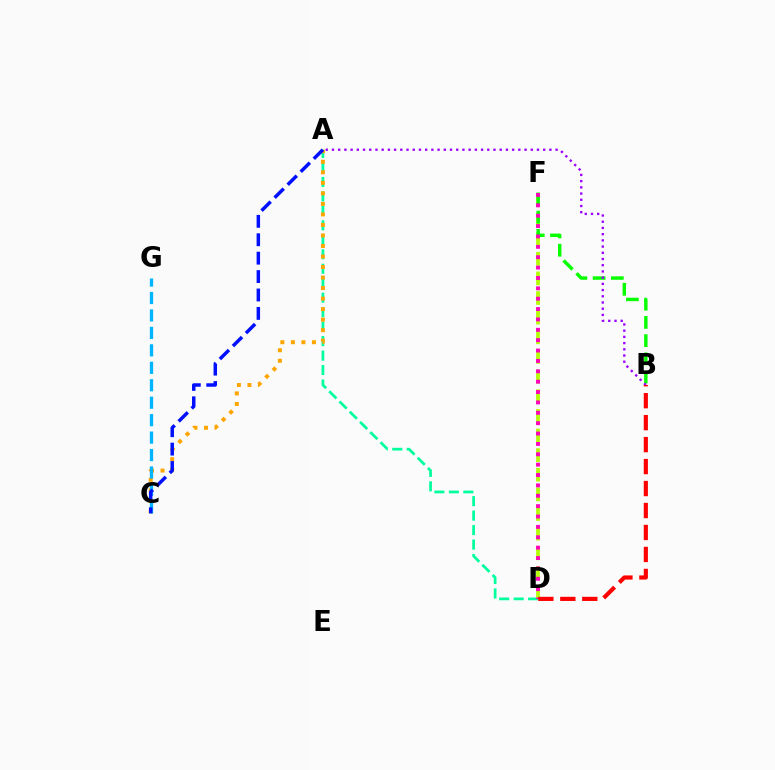{('A', 'D'): [{'color': '#00ff9d', 'line_style': 'dashed', 'thickness': 1.97}], ('D', 'F'): [{'color': '#b3ff00', 'line_style': 'dashed', 'thickness': 2.67}, {'color': '#ff00bd', 'line_style': 'dotted', 'thickness': 2.82}], ('A', 'C'): [{'color': '#ffa500', 'line_style': 'dotted', 'thickness': 2.86}, {'color': '#0010ff', 'line_style': 'dashed', 'thickness': 2.5}], ('C', 'G'): [{'color': '#00b5ff', 'line_style': 'dashed', 'thickness': 2.37}], ('B', 'F'): [{'color': '#08ff00', 'line_style': 'dashed', 'thickness': 2.48}], ('A', 'B'): [{'color': '#9b00ff', 'line_style': 'dotted', 'thickness': 1.69}], ('B', 'D'): [{'color': '#ff0000', 'line_style': 'dashed', 'thickness': 2.98}]}